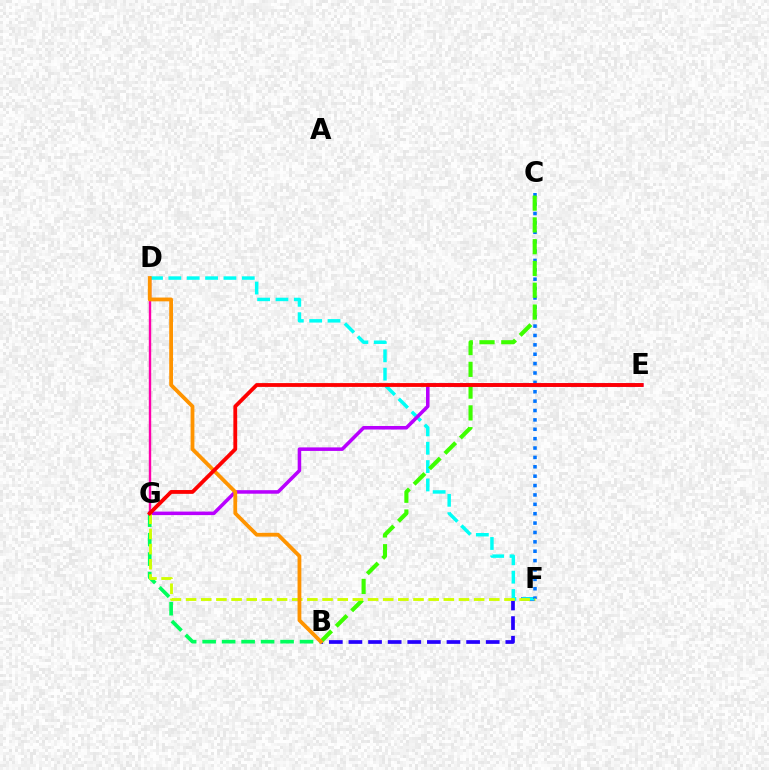{('B', 'G'): [{'color': '#00ff5c', 'line_style': 'dashed', 'thickness': 2.65}], ('B', 'F'): [{'color': '#2500ff', 'line_style': 'dashed', 'thickness': 2.66}], ('D', 'F'): [{'color': '#00fff6', 'line_style': 'dashed', 'thickness': 2.49}], ('C', 'F'): [{'color': '#0074ff', 'line_style': 'dotted', 'thickness': 2.55}], ('E', 'G'): [{'color': '#b900ff', 'line_style': 'solid', 'thickness': 2.55}, {'color': '#ff0000', 'line_style': 'solid', 'thickness': 2.75}], ('B', 'C'): [{'color': '#3dff00', 'line_style': 'dashed', 'thickness': 2.96}], ('F', 'G'): [{'color': '#d1ff00', 'line_style': 'dashed', 'thickness': 2.06}], ('D', 'G'): [{'color': '#ff00ac', 'line_style': 'solid', 'thickness': 1.73}], ('B', 'D'): [{'color': '#ff9400', 'line_style': 'solid', 'thickness': 2.73}]}